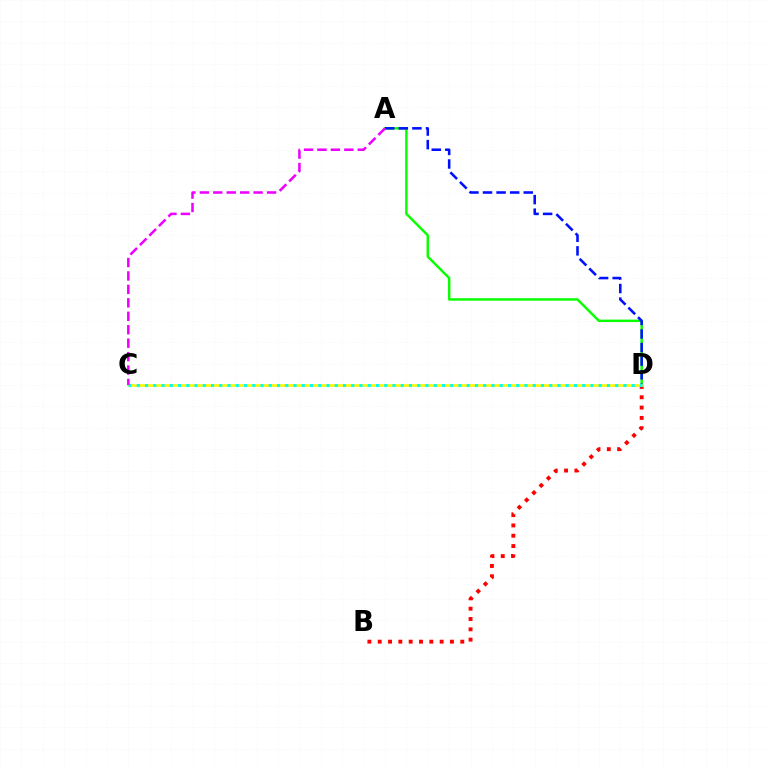{('A', 'D'): [{'color': '#08ff00', 'line_style': 'solid', 'thickness': 1.77}, {'color': '#0010ff', 'line_style': 'dashed', 'thickness': 1.85}], ('B', 'D'): [{'color': '#ff0000', 'line_style': 'dotted', 'thickness': 2.8}], ('C', 'D'): [{'color': '#fcf500', 'line_style': 'solid', 'thickness': 1.89}, {'color': '#00fff6', 'line_style': 'dotted', 'thickness': 2.24}], ('A', 'C'): [{'color': '#ee00ff', 'line_style': 'dashed', 'thickness': 1.83}]}